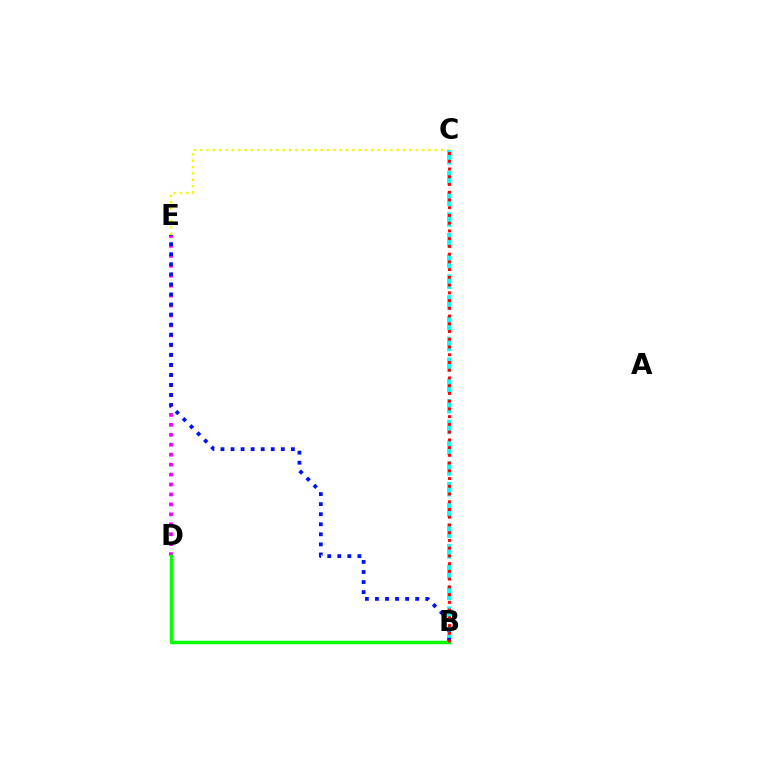{('D', 'E'): [{'color': '#ee00ff', 'line_style': 'dotted', 'thickness': 2.7}], ('C', 'E'): [{'color': '#fcf500', 'line_style': 'dotted', 'thickness': 1.72}], ('B', 'C'): [{'color': '#00fff6', 'line_style': 'dashed', 'thickness': 2.82}, {'color': '#ff0000', 'line_style': 'dotted', 'thickness': 2.1}], ('B', 'E'): [{'color': '#0010ff', 'line_style': 'dotted', 'thickness': 2.73}], ('B', 'D'): [{'color': '#08ff00', 'line_style': 'solid', 'thickness': 2.51}]}